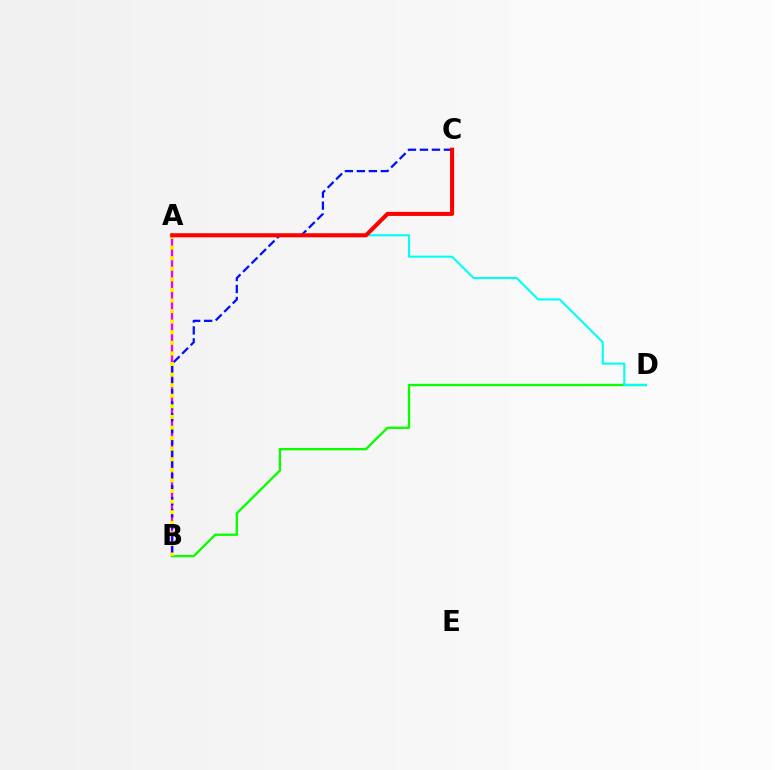{('A', 'B'): [{'color': '#ee00ff', 'line_style': 'solid', 'thickness': 1.69}, {'color': '#fcf500', 'line_style': 'dotted', 'thickness': 2.88}], ('B', 'D'): [{'color': '#08ff00', 'line_style': 'solid', 'thickness': 1.68}], ('B', 'C'): [{'color': '#0010ff', 'line_style': 'dashed', 'thickness': 1.63}], ('A', 'D'): [{'color': '#00fff6', 'line_style': 'solid', 'thickness': 1.51}], ('A', 'C'): [{'color': '#ff0000', 'line_style': 'solid', 'thickness': 2.94}]}